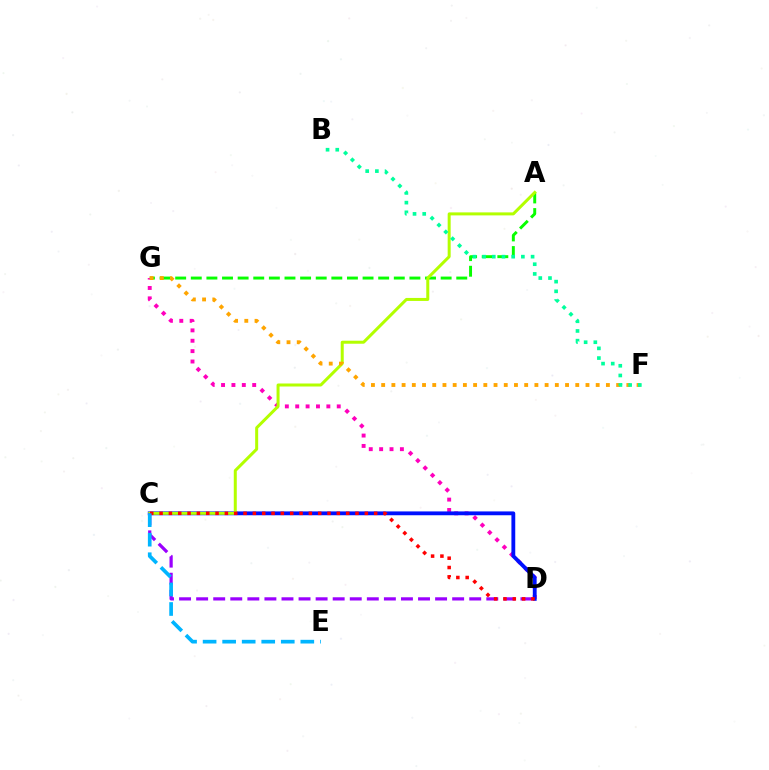{('A', 'G'): [{'color': '#08ff00', 'line_style': 'dashed', 'thickness': 2.12}], ('D', 'G'): [{'color': '#ff00bd', 'line_style': 'dotted', 'thickness': 2.82}], ('C', 'D'): [{'color': '#0010ff', 'line_style': 'solid', 'thickness': 2.76}, {'color': '#9b00ff', 'line_style': 'dashed', 'thickness': 2.32}, {'color': '#ff0000', 'line_style': 'dotted', 'thickness': 2.53}], ('A', 'C'): [{'color': '#b3ff00', 'line_style': 'solid', 'thickness': 2.16}], ('C', 'E'): [{'color': '#00b5ff', 'line_style': 'dashed', 'thickness': 2.65}], ('F', 'G'): [{'color': '#ffa500', 'line_style': 'dotted', 'thickness': 2.78}], ('B', 'F'): [{'color': '#00ff9d', 'line_style': 'dotted', 'thickness': 2.64}]}